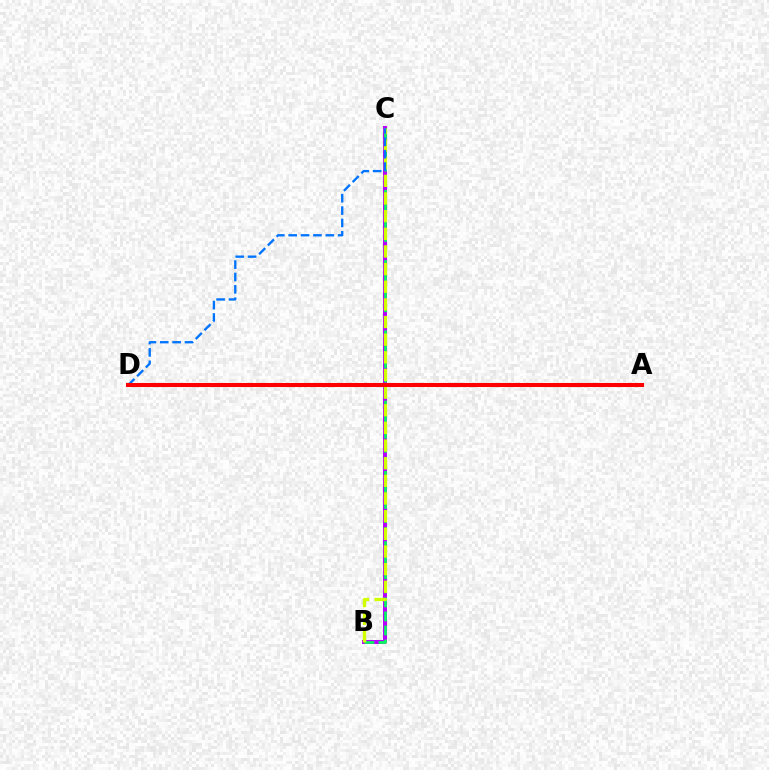{('B', 'C'): [{'color': '#b900ff', 'line_style': 'solid', 'thickness': 2.88}, {'color': '#00ff5c', 'line_style': 'dashed', 'thickness': 1.91}, {'color': '#d1ff00', 'line_style': 'dashed', 'thickness': 2.4}], ('C', 'D'): [{'color': '#0074ff', 'line_style': 'dashed', 'thickness': 1.68}], ('A', 'D'): [{'color': '#ff0000', 'line_style': 'solid', 'thickness': 2.92}]}